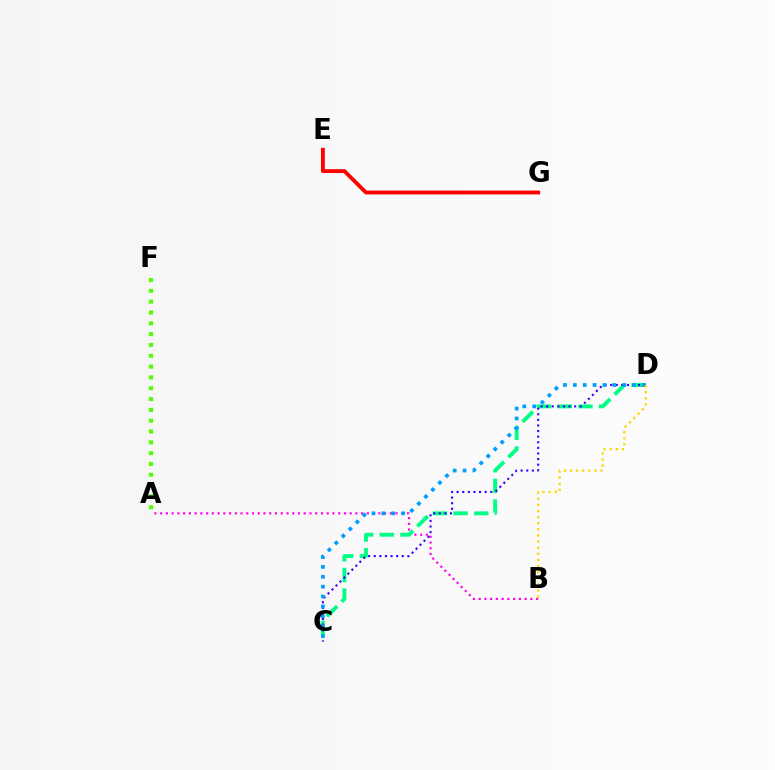{('A', 'B'): [{'color': '#ff00ed', 'line_style': 'dotted', 'thickness': 1.56}], ('C', 'D'): [{'color': '#00ff86', 'line_style': 'dashed', 'thickness': 2.81}, {'color': '#3700ff', 'line_style': 'dotted', 'thickness': 1.52}, {'color': '#009eff', 'line_style': 'dotted', 'thickness': 2.68}], ('B', 'D'): [{'color': '#ffd500', 'line_style': 'dotted', 'thickness': 1.66}], ('E', 'G'): [{'color': '#ff0000', 'line_style': 'solid', 'thickness': 2.77}], ('A', 'F'): [{'color': '#4fff00', 'line_style': 'dotted', 'thickness': 2.94}]}